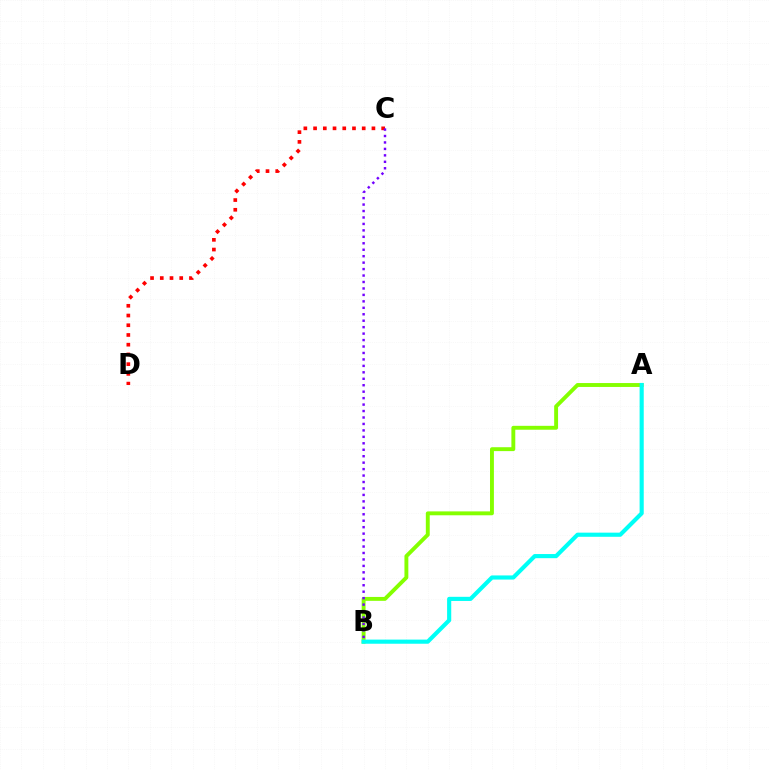{('A', 'B'): [{'color': '#84ff00', 'line_style': 'solid', 'thickness': 2.81}, {'color': '#00fff6', 'line_style': 'solid', 'thickness': 2.98}], ('C', 'D'): [{'color': '#ff0000', 'line_style': 'dotted', 'thickness': 2.64}], ('B', 'C'): [{'color': '#7200ff', 'line_style': 'dotted', 'thickness': 1.75}]}